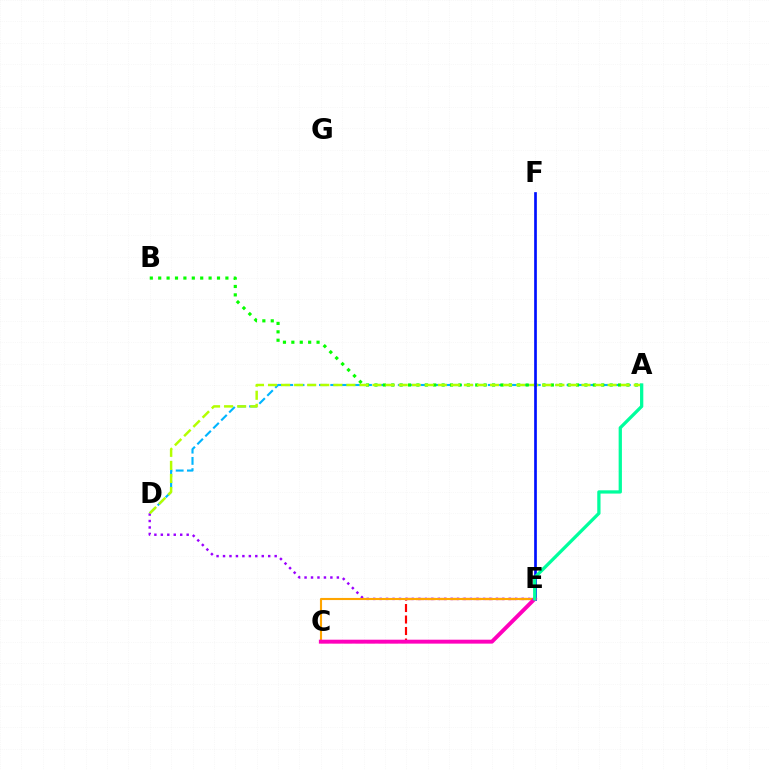{('A', 'D'): [{'color': '#00b5ff', 'line_style': 'dashed', 'thickness': 1.53}, {'color': '#b3ff00', 'line_style': 'dashed', 'thickness': 1.77}], ('D', 'E'): [{'color': '#9b00ff', 'line_style': 'dotted', 'thickness': 1.75}], ('C', 'E'): [{'color': '#ff0000', 'line_style': 'dashed', 'thickness': 1.56}, {'color': '#ffa500', 'line_style': 'solid', 'thickness': 1.53}, {'color': '#ff00bd', 'line_style': 'solid', 'thickness': 2.83}], ('A', 'B'): [{'color': '#08ff00', 'line_style': 'dotted', 'thickness': 2.28}], ('E', 'F'): [{'color': '#0010ff', 'line_style': 'solid', 'thickness': 1.94}], ('A', 'E'): [{'color': '#00ff9d', 'line_style': 'solid', 'thickness': 2.36}]}